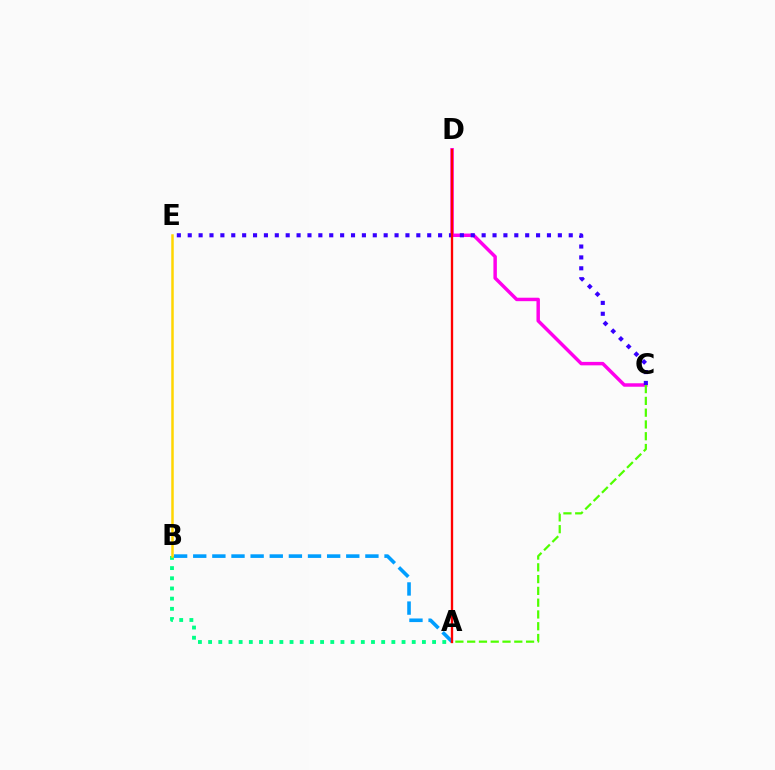{('A', 'B'): [{'color': '#00ff86', 'line_style': 'dotted', 'thickness': 2.77}, {'color': '#009eff', 'line_style': 'dashed', 'thickness': 2.6}], ('C', 'D'): [{'color': '#ff00ed', 'line_style': 'solid', 'thickness': 2.49}], ('A', 'C'): [{'color': '#4fff00', 'line_style': 'dashed', 'thickness': 1.6}], ('C', 'E'): [{'color': '#3700ff', 'line_style': 'dotted', 'thickness': 2.96}], ('B', 'E'): [{'color': '#ffd500', 'line_style': 'solid', 'thickness': 1.8}], ('A', 'D'): [{'color': '#ff0000', 'line_style': 'solid', 'thickness': 1.68}]}